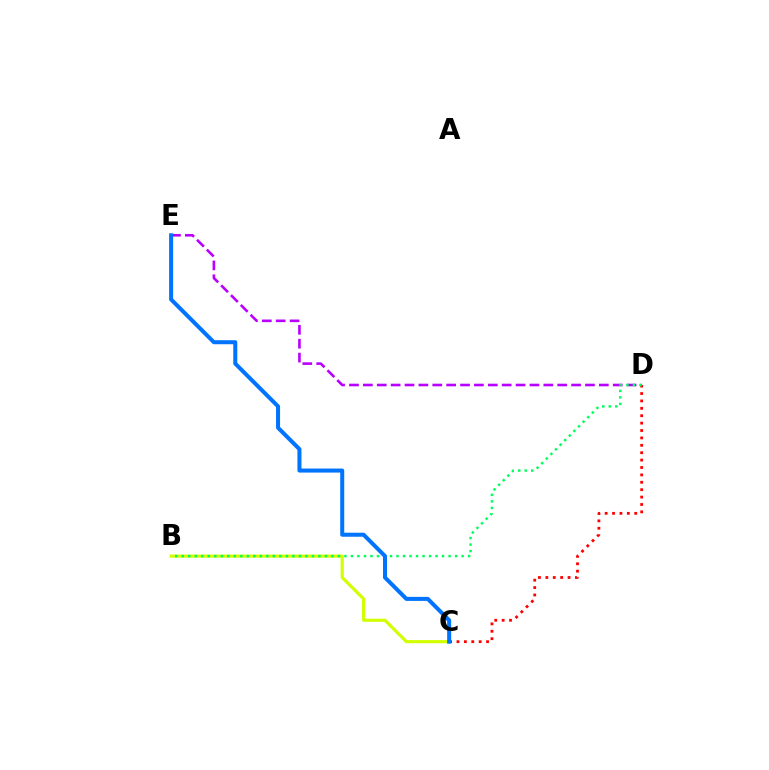{('C', 'D'): [{'color': '#ff0000', 'line_style': 'dotted', 'thickness': 2.01}], ('D', 'E'): [{'color': '#b900ff', 'line_style': 'dashed', 'thickness': 1.89}], ('B', 'C'): [{'color': '#d1ff00', 'line_style': 'solid', 'thickness': 2.27}], ('B', 'D'): [{'color': '#00ff5c', 'line_style': 'dotted', 'thickness': 1.77}], ('C', 'E'): [{'color': '#0074ff', 'line_style': 'solid', 'thickness': 2.9}]}